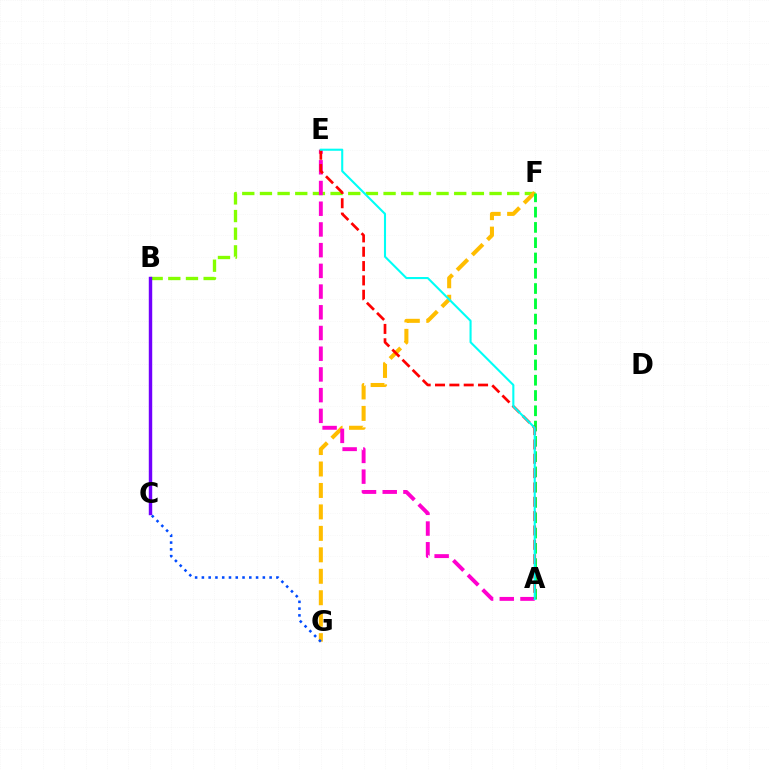{('B', 'F'): [{'color': '#84ff00', 'line_style': 'dashed', 'thickness': 2.4}], ('B', 'C'): [{'color': '#7200ff', 'line_style': 'solid', 'thickness': 2.47}], ('F', 'G'): [{'color': '#ffbd00', 'line_style': 'dashed', 'thickness': 2.92}], ('A', 'F'): [{'color': '#00ff39', 'line_style': 'dashed', 'thickness': 2.08}], ('C', 'G'): [{'color': '#004bff', 'line_style': 'dotted', 'thickness': 1.84}], ('A', 'E'): [{'color': '#ff00cf', 'line_style': 'dashed', 'thickness': 2.81}, {'color': '#ff0000', 'line_style': 'dashed', 'thickness': 1.95}, {'color': '#00fff6', 'line_style': 'solid', 'thickness': 1.51}]}